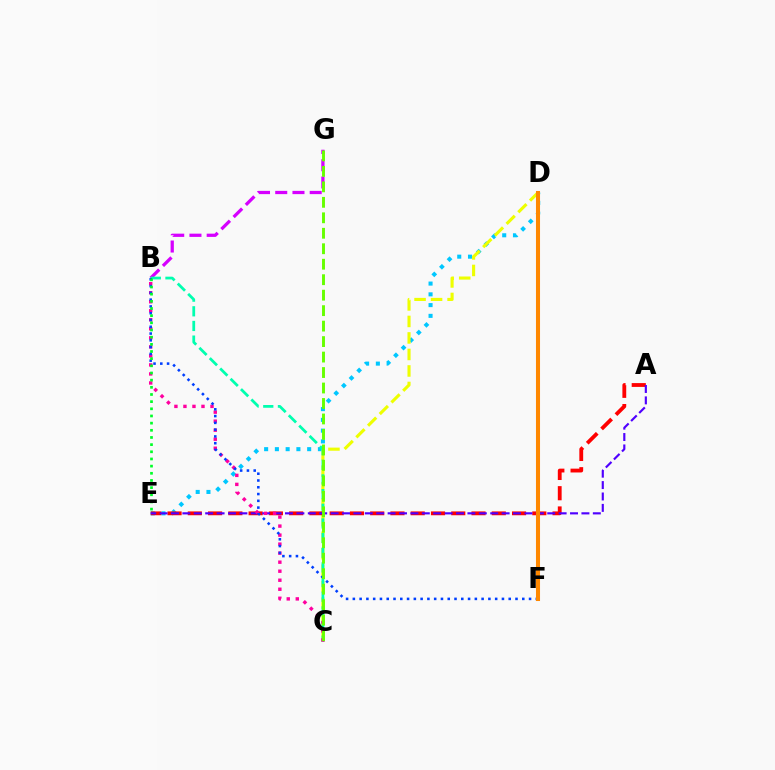{('D', 'E'): [{'color': '#00c7ff', 'line_style': 'dotted', 'thickness': 2.92}], ('B', 'G'): [{'color': '#d600ff', 'line_style': 'dashed', 'thickness': 2.34}], ('C', 'D'): [{'color': '#eeff00', 'line_style': 'dashed', 'thickness': 2.24}], ('B', 'C'): [{'color': '#00ffaf', 'line_style': 'dashed', 'thickness': 1.99}, {'color': '#ff00a0', 'line_style': 'dotted', 'thickness': 2.45}], ('A', 'E'): [{'color': '#ff0000', 'line_style': 'dashed', 'thickness': 2.75}, {'color': '#4f00ff', 'line_style': 'dashed', 'thickness': 1.55}], ('B', 'F'): [{'color': '#003fff', 'line_style': 'dotted', 'thickness': 1.84}], ('C', 'G'): [{'color': '#66ff00', 'line_style': 'dashed', 'thickness': 2.1}], ('D', 'F'): [{'color': '#ff8800', 'line_style': 'solid', 'thickness': 2.92}], ('B', 'E'): [{'color': '#00ff27', 'line_style': 'dotted', 'thickness': 1.95}]}